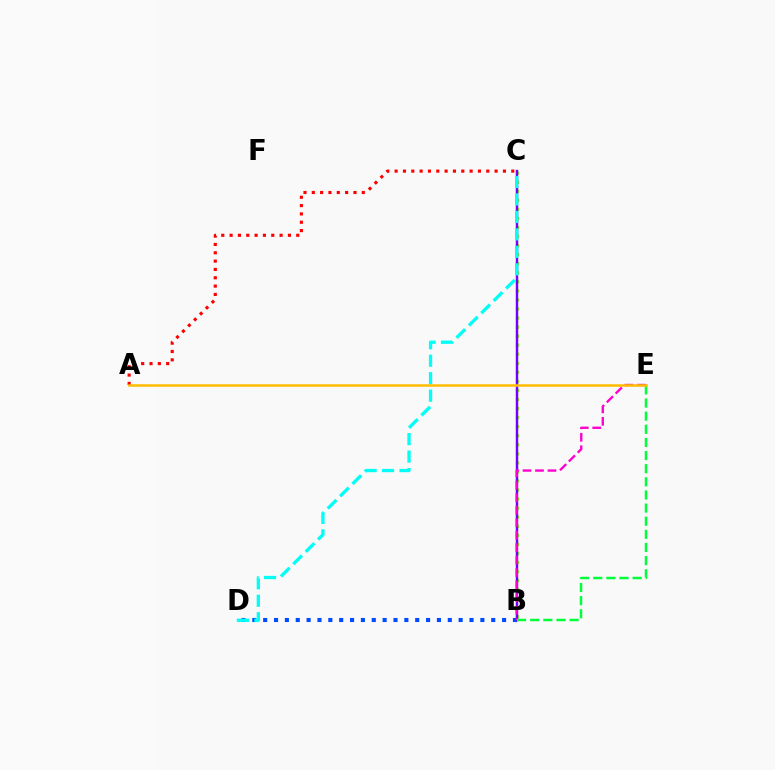{('B', 'C'): [{'color': '#84ff00', 'line_style': 'dotted', 'thickness': 2.46}, {'color': '#7200ff', 'line_style': 'solid', 'thickness': 1.76}], ('B', 'D'): [{'color': '#004bff', 'line_style': 'dotted', 'thickness': 2.95}], ('A', 'C'): [{'color': '#ff0000', 'line_style': 'dotted', 'thickness': 2.26}], ('C', 'D'): [{'color': '#00fff6', 'line_style': 'dashed', 'thickness': 2.37}], ('B', 'E'): [{'color': '#ff00cf', 'line_style': 'dashed', 'thickness': 1.7}, {'color': '#00ff39', 'line_style': 'dashed', 'thickness': 1.78}], ('A', 'E'): [{'color': '#ffbd00', 'line_style': 'solid', 'thickness': 1.81}]}